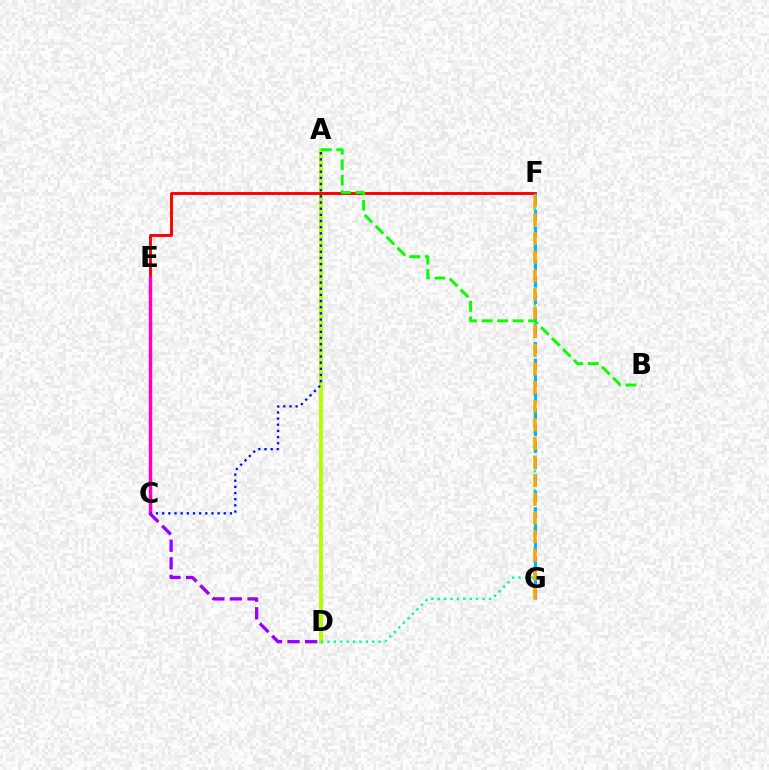{('A', 'D'): [{'color': '#b3ff00', 'line_style': 'solid', 'thickness': 2.84}], ('D', 'F'): [{'color': '#00ff9d', 'line_style': 'dotted', 'thickness': 1.74}], ('E', 'F'): [{'color': '#ff0000', 'line_style': 'solid', 'thickness': 2.1}], ('A', 'B'): [{'color': '#08ff00', 'line_style': 'dashed', 'thickness': 2.1}], ('C', 'E'): [{'color': '#ff00bd', 'line_style': 'solid', 'thickness': 2.51}], ('F', 'G'): [{'color': '#00b5ff', 'line_style': 'dashed', 'thickness': 2.24}, {'color': '#ffa500', 'line_style': 'dashed', 'thickness': 2.53}], ('A', 'C'): [{'color': '#0010ff', 'line_style': 'dotted', 'thickness': 1.67}], ('C', 'D'): [{'color': '#9b00ff', 'line_style': 'dashed', 'thickness': 2.39}]}